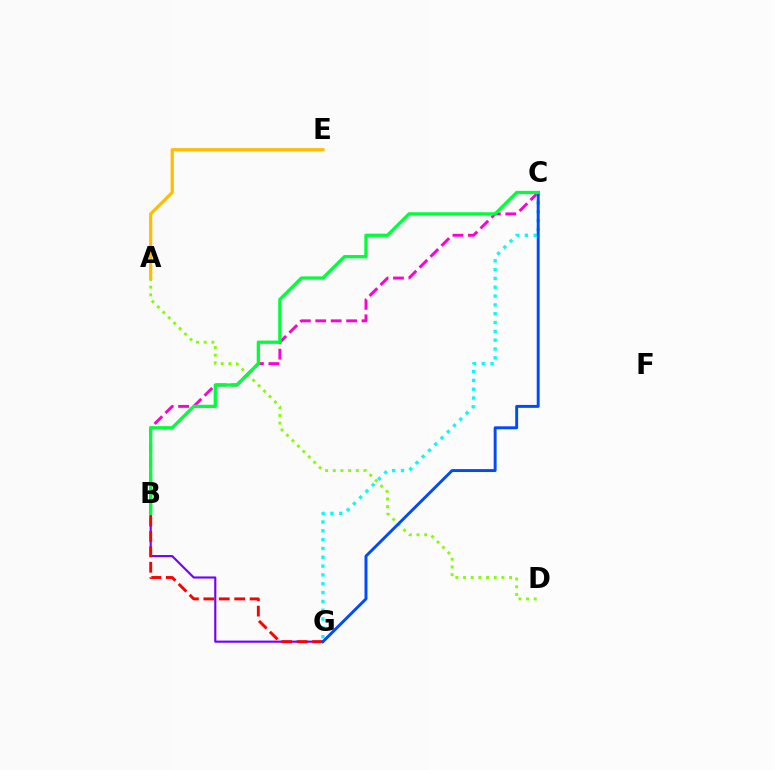{('A', 'D'): [{'color': '#84ff00', 'line_style': 'dotted', 'thickness': 2.08}], ('B', 'C'): [{'color': '#ff00cf', 'line_style': 'dashed', 'thickness': 2.09}, {'color': '#00ff39', 'line_style': 'solid', 'thickness': 2.36}], ('C', 'G'): [{'color': '#00fff6', 'line_style': 'dotted', 'thickness': 2.4}, {'color': '#004bff', 'line_style': 'solid', 'thickness': 2.11}], ('B', 'G'): [{'color': '#7200ff', 'line_style': 'solid', 'thickness': 1.53}, {'color': '#ff0000', 'line_style': 'dashed', 'thickness': 2.1}], ('A', 'E'): [{'color': '#ffbd00', 'line_style': 'solid', 'thickness': 2.31}]}